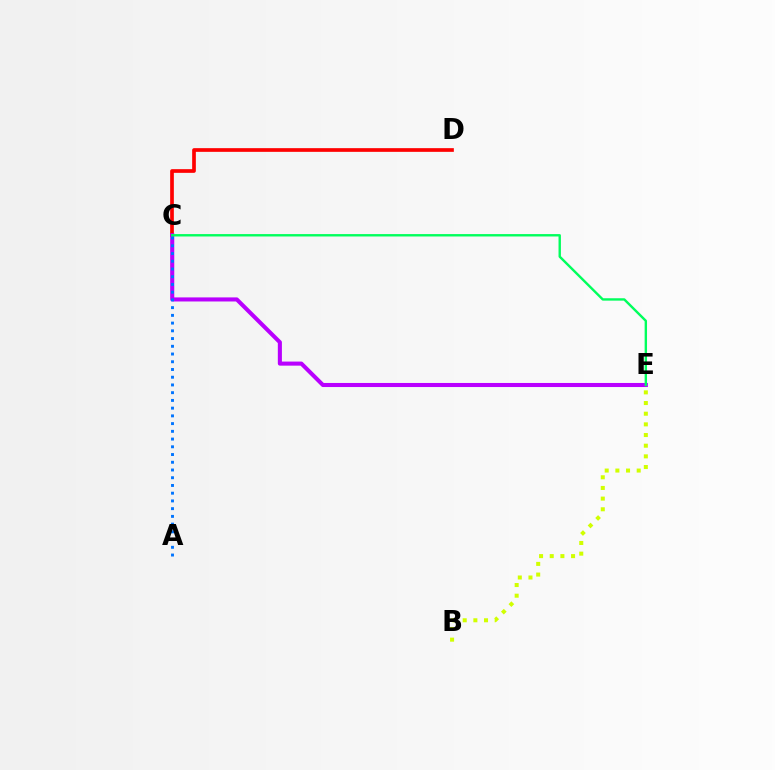{('C', 'D'): [{'color': '#ff0000', 'line_style': 'solid', 'thickness': 2.66}], ('C', 'E'): [{'color': '#b900ff', 'line_style': 'solid', 'thickness': 2.93}, {'color': '#00ff5c', 'line_style': 'solid', 'thickness': 1.72}], ('A', 'C'): [{'color': '#0074ff', 'line_style': 'dotted', 'thickness': 2.1}], ('B', 'E'): [{'color': '#d1ff00', 'line_style': 'dotted', 'thickness': 2.9}]}